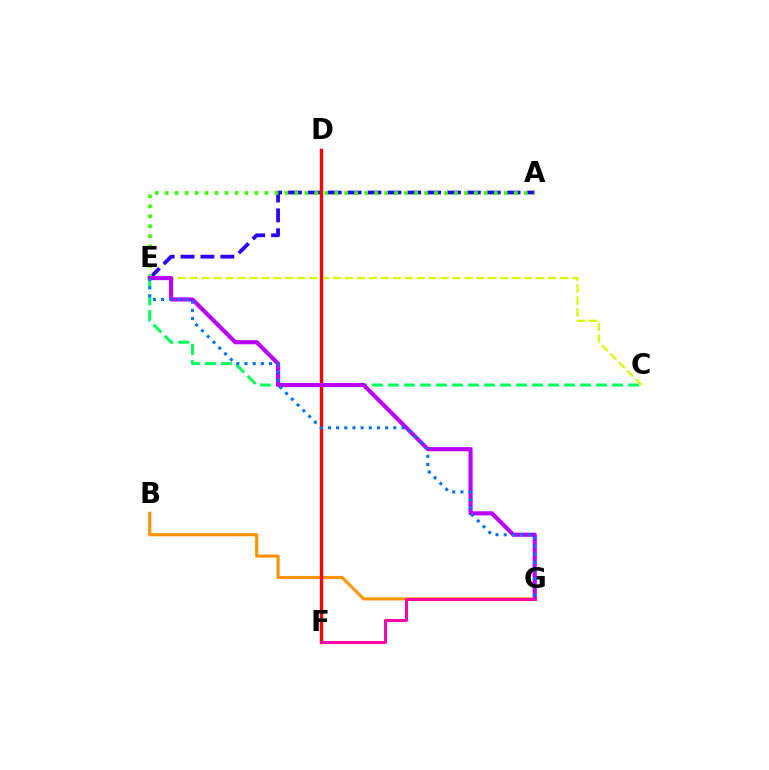{('A', 'E'): [{'color': '#2500ff', 'line_style': 'dashed', 'thickness': 2.7}, {'color': '#3dff00', 'line_style': 'dotted', 'thickness': 2.71}], ('B', 'G'): [{'color': '#ff9400', 'line_style': 'solid', 'thickness': 2.26}], ('C', 'E'): [{'color': '#d1ff00', 'line_style': 'dashed', 'thickness': 1.62}, {'color': '#00ff5c', 'line_style': 'dashed', 'thickness': 2.17}], ('D', 'F'): [{'color': '#00fff6', 'line_style': 'dotted', 'thickness': 2.03}, {'color': '#ff0000', 'line_style': 'solid', 'thickness': 2.41}], ('E', 'G'): [{'color': '#b900ff', 'line_style': 'solid', 'thickness': 2.97}, {'color': '#0074ff', 'line_style': 'dotted', 'thickness': 2.22}], ('F', 'G'): [{'color': '#ff00ac', 'line_style': 'solid', 'thickness': 2.14}]}